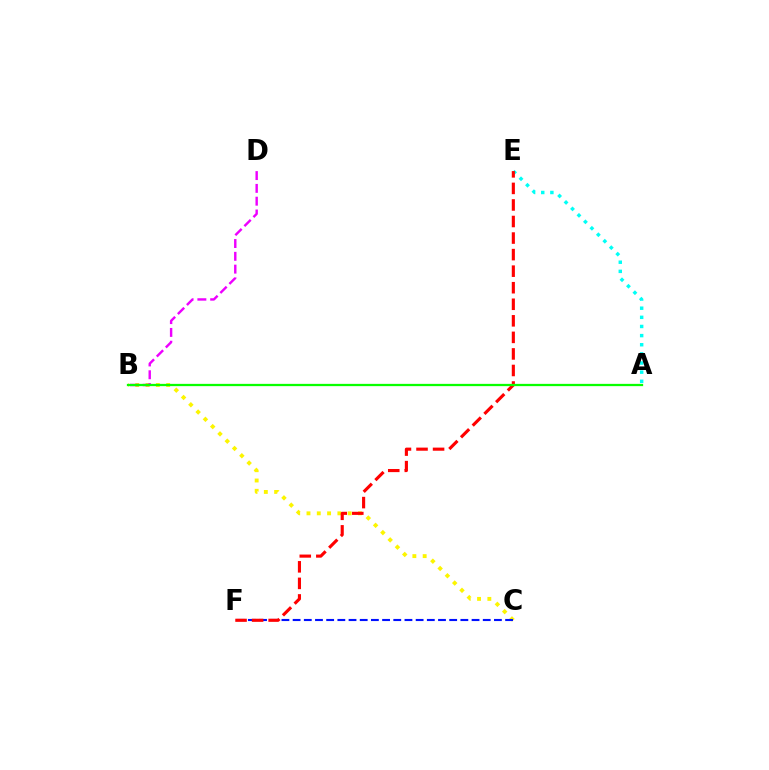{('B', 'C'): [{'color': '#fcf500', 'line_style': 'dotted', 'thickness': 2.8}], ('A', 'E'): [{'color': '#00fff6', 'line_style': 'dotted', 'thickness': 2.48}], ('B', 'D'): [{'color': '#ee00ff', 'line_style': 'dashed', 'thickness': 1.74}], ('C', 'F'): [{'color': '#0010ff', 'line_style': 'dashed', 'thickness': 1.52}], ('E', 'F'): [{'color': '#ff0000', 'line_style': 'dashed', 'thickness': 2.25}], ('A', 'B'): [{'color': '#08ff00', 'line_style': 'solid', 'thickness': 1.64}]}